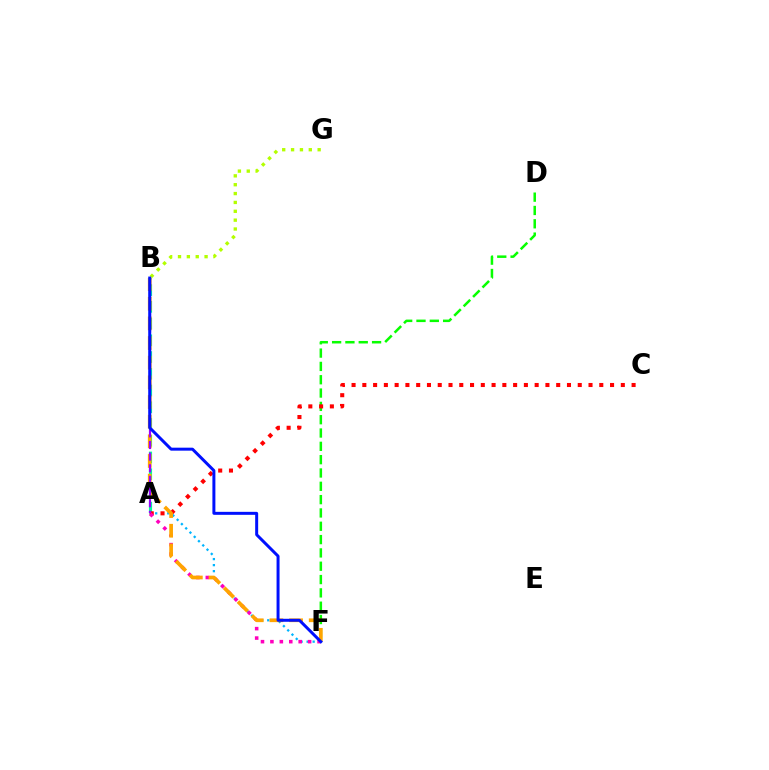{('D', 'F'): [{'color': '#08ff00', 'line_style': 'dashed', 'thickness': 1.81}], ('A', 'B'): [{'color': '#00ff9d', 'line_style': 'dashed', 'thickness': 2.27}, {'color': '#9b00ff', 'line_style': 'dashed', 'thickness': 1.58}], ('A', 'F'): [{'color': '#00b5ff', 'line_style': 'dotted', 'thickness': 1.64}, {'color': '#ff00bd', 'line_style': 'dotted', 'thickness': 2.56}], ('A', 'C'): [{'color': '#ff0000', 'line_style': 'dotted', 'thickness': 2.93}], ('B', 'G'): [{'color': '#b3ff00', 'line_style': 'dotted', 'thickness': 2.41}], ('B', 'F'): [{'color': '#ffa500', 'line_style': 'dashed', 'thickness': 2.67}, {'color': '#0010ff', 'line_style': 'solid', 'thickness': 2.15}]}